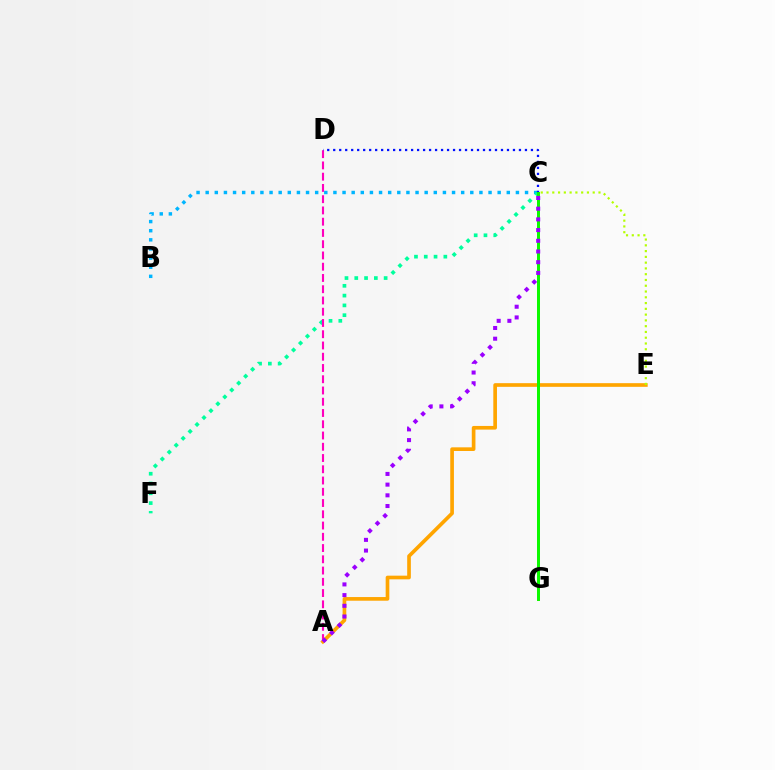{('B', 'C'): [{'color': '#00b5ff', 'line_style': 'dotted', 'thickness': 2.48}], ('C', 'F'): [{'color': '#00ff9d', 'line_style': 'dotted', 'thickness': 2.66}], ('A', 'D'): [{'color': '#ff00bd', 'line_style': 'dashed', 'thickness': 1.53}], ('A', 'E'): [{'color': '#ffa500', 'line_style': 'solid', 'thickness': 2.64}], ('C', 'G'): [{'color': '#ff0000', 'line_style': 'solid', 'thickness': 1.99}, {'color': '#08ff00', 'line_style': 'solid', 'thickness': 2.1}], ('C', 'E'): [{'color': '#b3ff00', 'line_style': 'dotted', 'thickness': 1.57}], ('C', 'D'): [{'color': '#0010ff', 'line_style': 'dotted', 'thickness': 1.63}], ('A', 'C'): [{'color': '#9b00ff', 'line_style': 'dotted', 'thickness': 2.91}]}